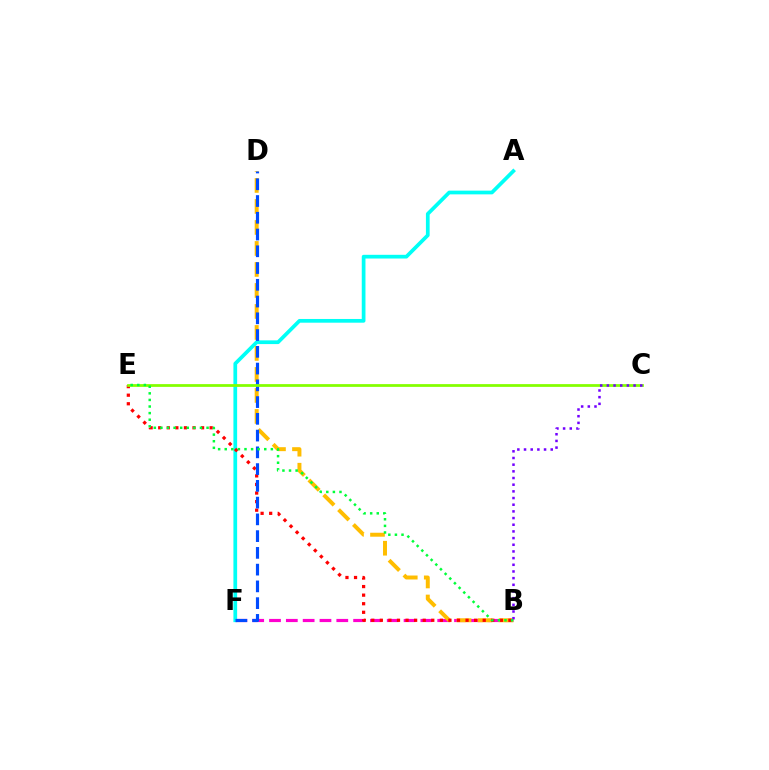{('B', 'F'): [{'color': '#ff00cf', 'line_style': 'dashed', 'thickness': 2.28}], ('A', 'F'): [{'color': '#00fff6', 'line_style': 'solid', 'thickness': 2.68}], ('B', 'D'): [{'color': '#ffbd00', 'line_style': 'dashed', 'thickness': 2.85}], ('B', 'E'): [{'color': '#ff0000', 'line_style': 'dotted', 'thickness': 2.33}, {'color': '#00ff39', 'line_style': 'dotted', 'thickness': 1.79}], ('D', 'F'): [{'color': '#004bff', 'line_style': 'dashed', 'thickness': 2.28}], ('C', 'E'): [{'color': '#84ff00', 'line_style': 'solid', 'thickness': 1.98}], ('B', 'C'): [{'color': '#7200ff', 'line_style': 'dotted', 'thickness': 1.81}]}